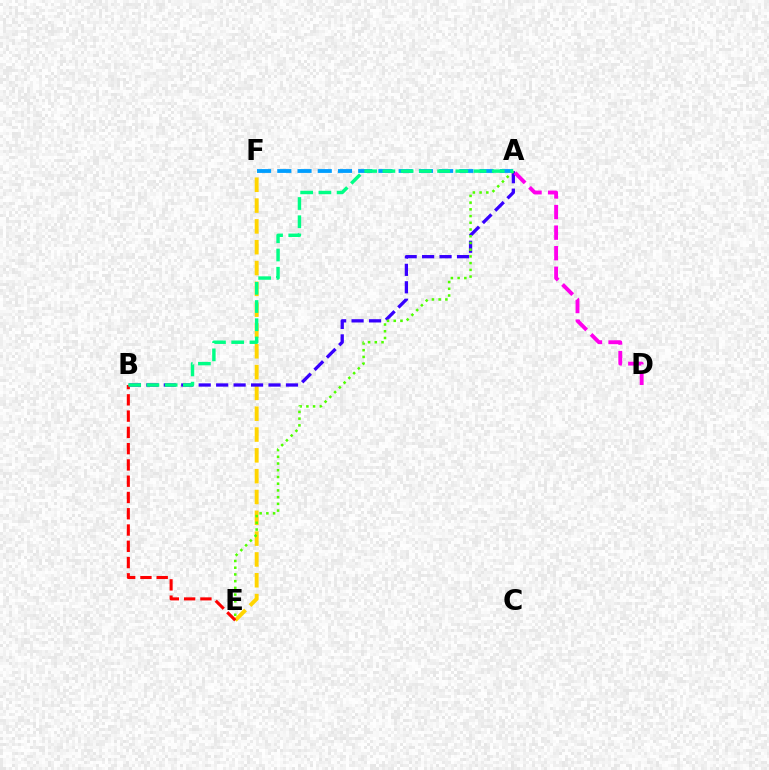{('A', 'F'): [{'color': '#009eff', 'line_style': 'dashed', 'thickness': 2.75}], ('E', 'F'): [{'color': '#ffd500', 'line_style': 'dashed', 'thickness': 2.83}], ('B', 'E'): [{'color': '#ff0000', 'line_style': 'dashed', 'thickness': 2.21}], ('A', 'B'): [{'color': '#3700ff', 'line_style': 'dashed', 'thickness': 2.37}, {'color': '#00ff86', 'line_style': 'dashed', 'thickness': 2.48}], ('A', 'D'): [{'color': '#ff00ed', 'line_style': 'dashed', 'thickness': 2.79}], ('A', 'E'): [{'color': '#4fff00', 'line_style': 'dotted', 'thickness': 1.83}]}